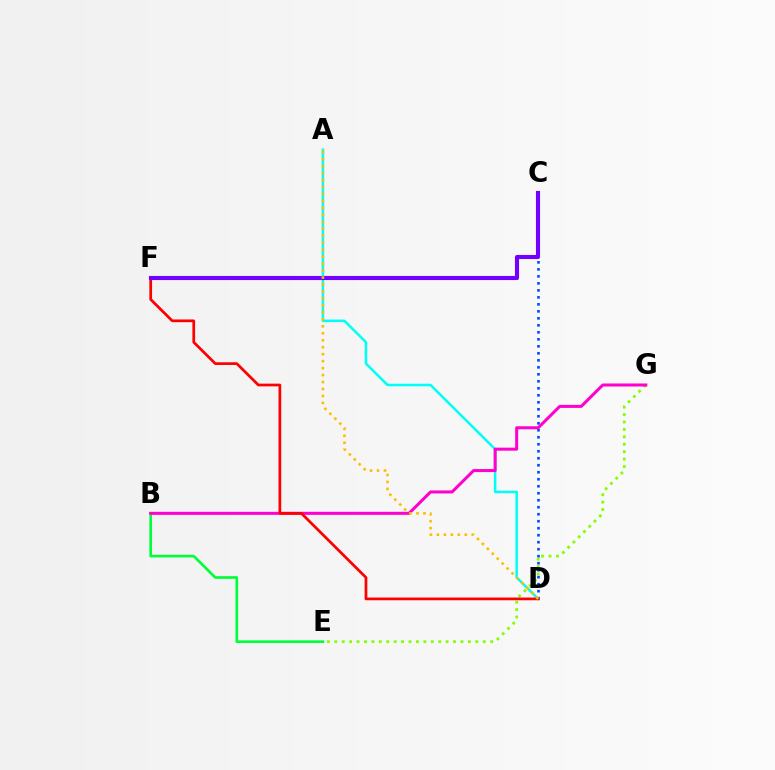{('A', 'D'): [{'color': '#00fff6', 'line_style': 'solid', 'thickness': 1.82}, {'color': '#ffbd00', 'line_style': 'dotted', 'thickness': 1.89}], ('B', 'E'): [{'color': '#00ff39', 'line_style': 'solid', 'thickness': 1.92}], ('C', 'D'): [{'color': '#004bff', 'line_style': 'dotted', 'thickness': 1.9}], ('E', 'G'): [{'color': '#84ff00', 'line_style': 'dotted', 'thickness': 2.02}], ('B', 'G'): [{'color': '#ff00cf', 'line_style': 'solid', 'thickness': 2.18}], ('D', 'F'): [{'color': '#ff0000', 'line_style': 'solid', 'thickness': 1.96}], ('C', 'F'): [{'color': '#7200ff', 'line_style': 'solid', 'thickness': 2.96}]}